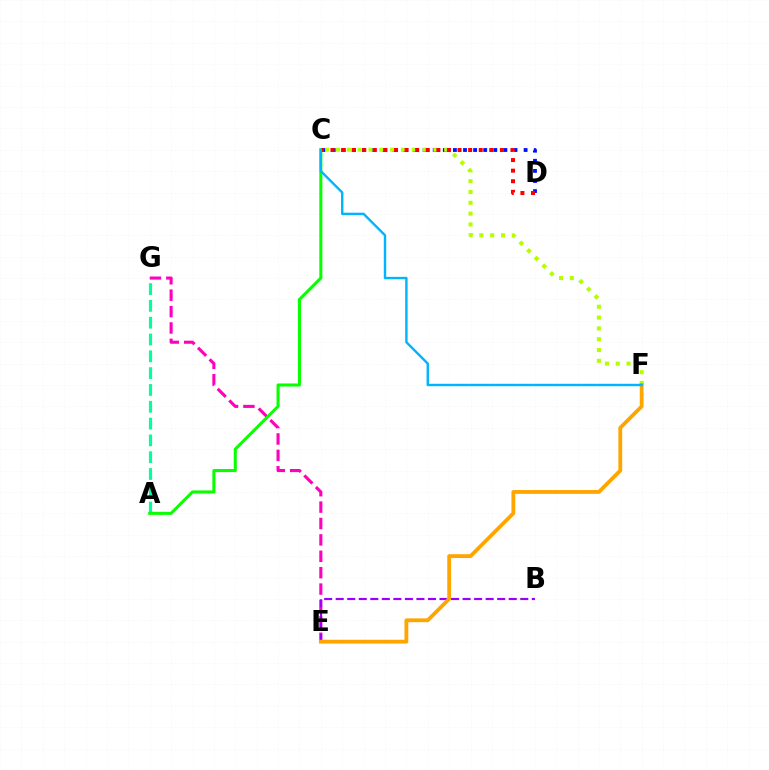{('A', 'G'): [{'color': '#00ff9d', 'line_style': 'dashed', 'thickness': 2.28}], ('E', 'G'): [{'color': '#ff00bd', 'line_style': 'dashed', 'thickness': 2.23}], ('C', 'D'): [{'color': '#0010ff', 'line_style': 'dotted', 'thickness': 2.74}, {'color': '#ff0000', 'line_style': 'dotted', 'thickness': 2.88}], ('C', 'F'): [{'color': '#b3ff00', 'line_style': 'dotted', 'thickness': 2.94}, {'color': '#00b5ff', 'line_style': 'solid', 'thickness': 1.74}], ('A', 'C'): [{'color': '#08ff00', 'line_style': 'solid', 'thickness': 2.19}], ('B', 'E'): [{'color': '#9b00ff', 'line_style': 'dashed', 'thickness': 1.57}], ('E', 'F'): [{'color': '#ffa500', 'line_style': 'solid', 'thickness': 2.75}]}